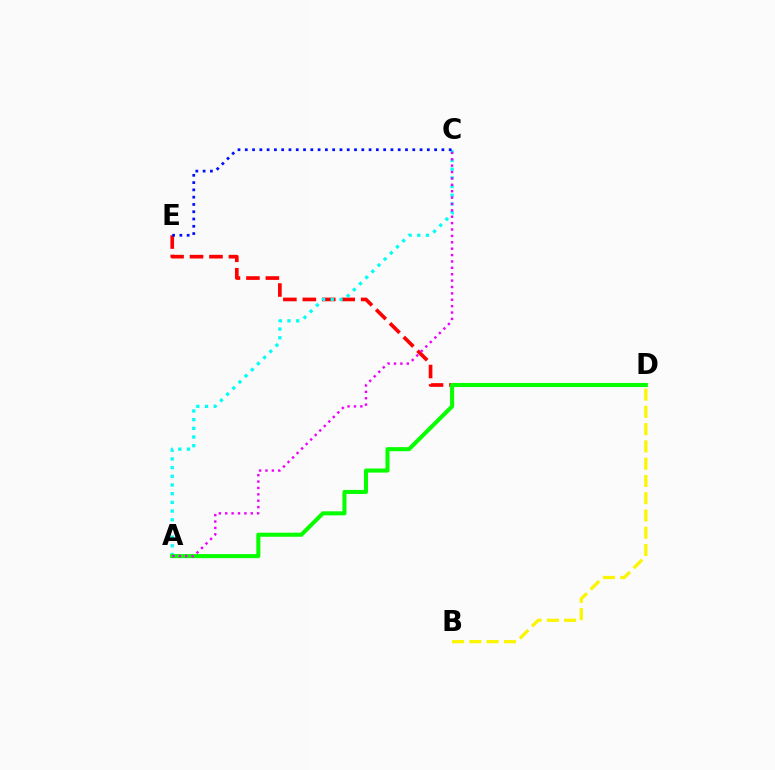{('D', 'E'): [{'color': '#ff0000', 'line_style': 'dashed', 'thickness': 2.64}], ('A', 'C'): [{'color': '#00fff6', 'line_style': 'dotted', 'thickness': 2.36}, {'color': '#ee00ff', 'line_style': 'dotted', 'thickness': 1.74}], ('A', 'D'): [{'color': '#08ff00', 'line_style': 'solid', 'thickness': 2.93}], ('C', 'E'): [{'color': '#0010ff', 'line_style': 'dotted', 'thickness': 1.98}], ('B', 'D'): [{'color': '#fcf500', 'line_style': 'dashed', 'thickness': 2.35}]}